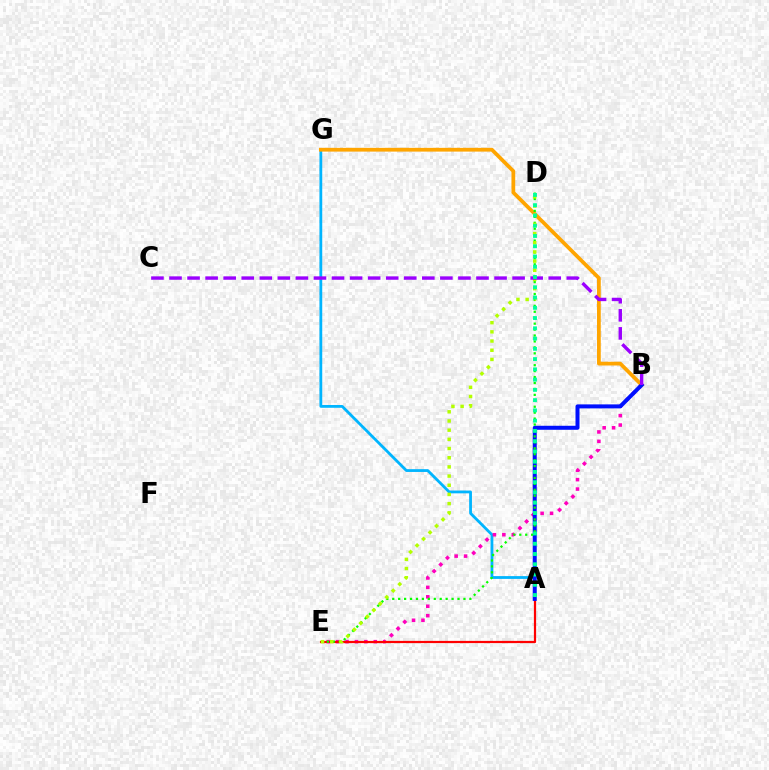{('A', 'G'): [{'color': '#00b5ff', 'line_style': 'solid', 'thickness': 2.01}], ('B', 'E'): [{'color': '#ff00bd', 'line_style': 'dotted', 'thickness': 2.56}], ('A', 'E'): [{'color': '#ff0000', 'line_style': 'solid', 'thickness': 1.6}], ('B', 'G'): [{'color': '#ffa500', 'line_style': 'solid', 'thickness': 2.7}], ('A', 'B'): [{'color': '#0010ff', 'line_style': 'solid', 'thickness': 2.89}], ('D', 'E'): [{'color': '#08ff00', 'line_style': 'dotted', 'thickness': 1.61}, {'color': '#b3ff00', 'line_style': 'dotted', 'thickness': 2.49}], ('B', 'C'): [{'color': '#9b00ff', 'line_style': 'dashed', 'thickness': 2.45}], ('A', 'D'): [{'color': '#00ff9d', 'line_style': 'dotted', 'thickness': 2.79}]}